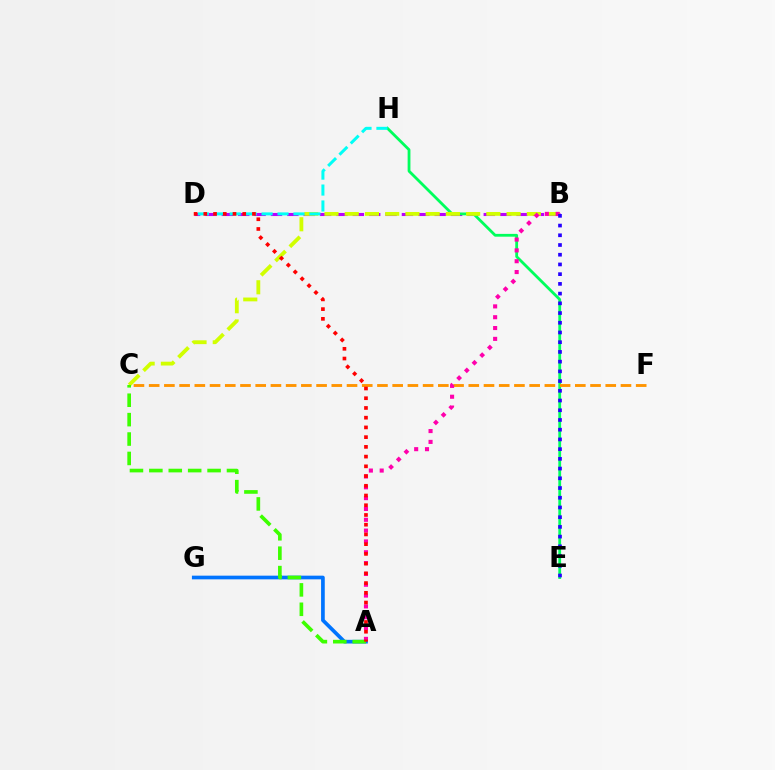{('A', 'G'): [{'color': '#0074ff', 'line_style': 'solid', 'thickness': 2.65}], ('B', 'D'): [{'color': '#b900ff', 'line_style': 'dashed', 'thickness': 2.22}], ('E', 'H'): [{'color': '#00ff5c', 'line_style': 'solid', 'thickness': 2.02}], ('C', 'F'): [{'color': '#ff9400', 'line_style': 'dashed', 'thickness': 2.07}], ('B', 'C'): [{'color': '#d1ff00', 'line_style': 'dashed', 'thickness': 2.75}], ('A', 'B'): [{'color': '#ff00ac', 'line_style': 'dotted', 'thickness': 2.94}], ('B', 'E'): [{'color': '#2500ff', 'line_style': 'dotted', 'thickness': 2.64}], ('D', 'H'): [{'color': '#00fff6', 'line_style': 'dashed', 'thickness': 2.16}], ('A', 'C'): [{'color': '#3dff00', 'line_style': 'dashed', 'thickness': 2.64}], ('A', 'D'): [{'color': '#ff0000', 'line_style': 'dotted', 'thickness': 2.64}]}